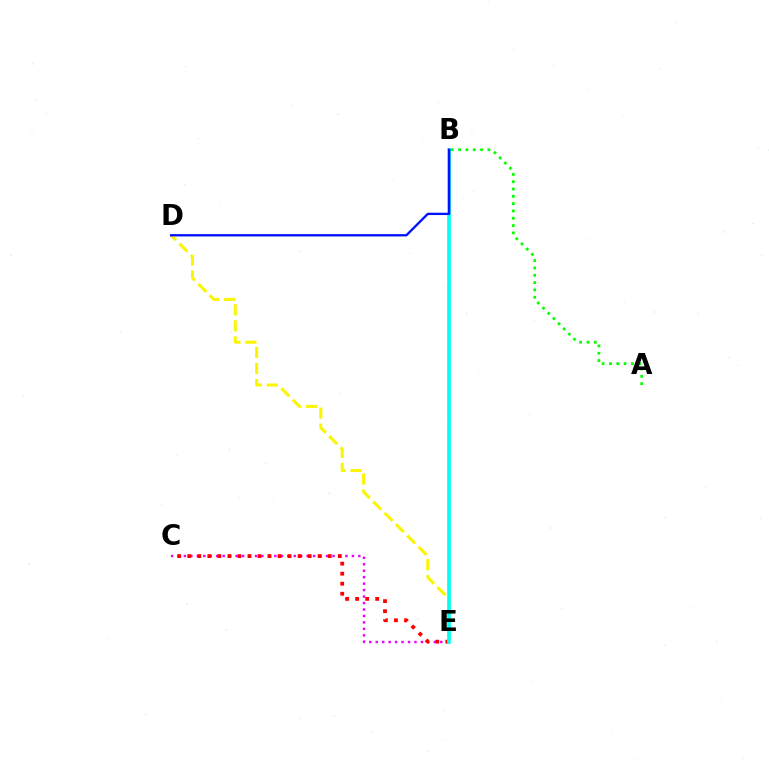{('C', 'E'): [{'color': '#ee00ff', 'line_style': 'dotted', 'thickness': 1.76}, {'color': '#ff0000', 'line_style': 'dotted', 'thickness': 2.73}], ('A', 'B'): [{'color': '#08ff00', 'line_style': 'dotted', 'thickness': 1.99}], ('D', 'E'): [{'color': '#fcf500', 'line_style': 'dashed', 'thickness': 2.18}], ('B', 'E'): [{'color': '#00fff6', 'line_style': 'solid', 'thickness': 2.63}], ('B', 'D'): [{'color': '#0010ff', 'line_style': 'solid', 'thickness': 1.66}]}